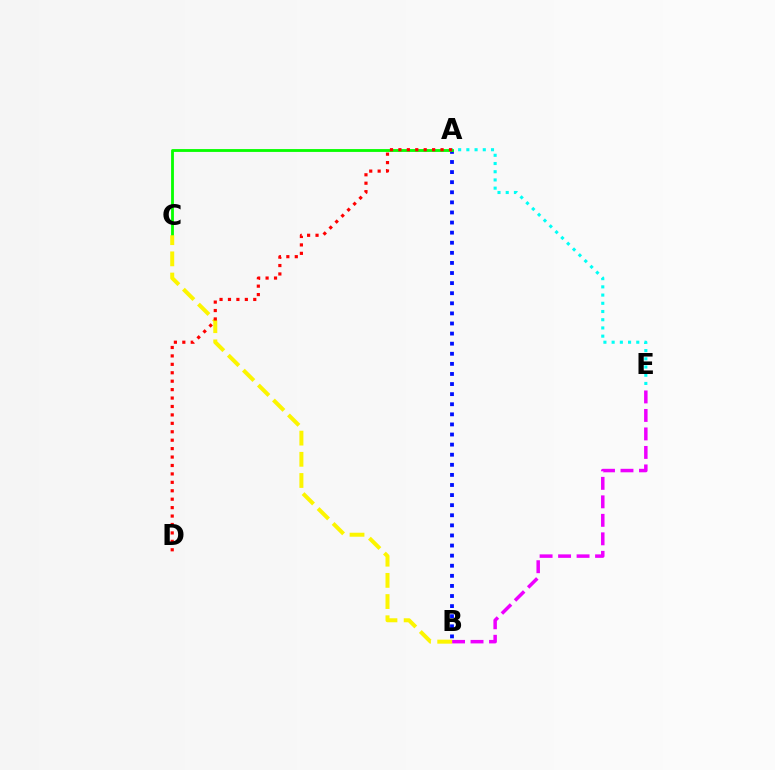{('A', 'E'): [{'color': '#00fff6', 'line_style': 'dotted', 'thickness': 2.23}], ('B', 'E'): [{'color': '#ee00ff', 'line_style': 'dashed', 'thickness': 2.51}], ('A', 'B'): [{'color': '#0010ff', 'line_style': 'dotted', 'thickness': 2.74}], ('A', 'C'): [{'color': '#08ff00', 'line_style': 'solid', 'thickness': 2.04}], ('B', 'C'): [{'color': '#fcf500', 'line_style': 'dashed', 'thickness': 2.88}], ('A', 'D'): [{'color': '#ff0000', 'line_style': 'dotted', 'thickness': 2.29}]}